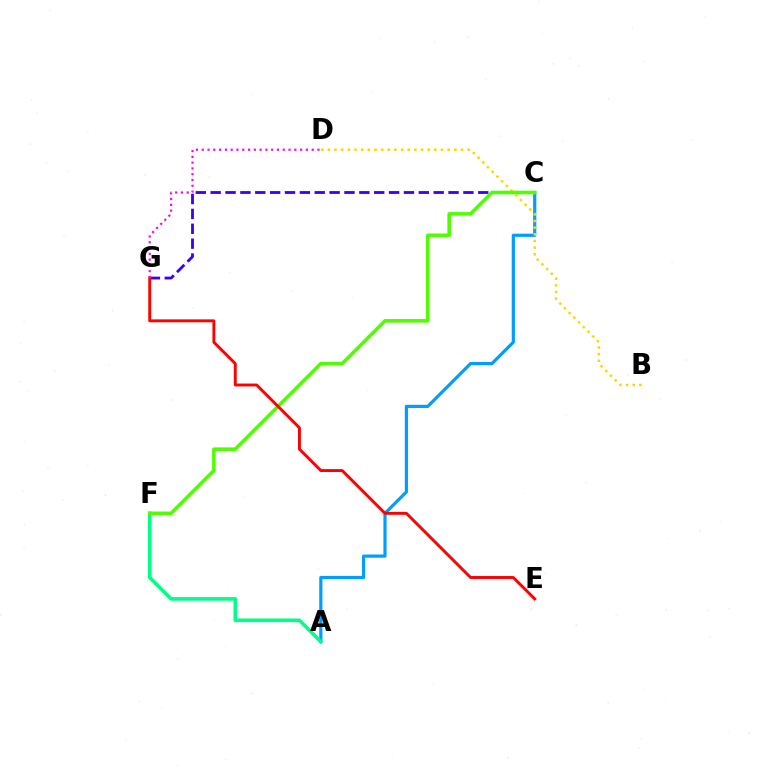{('A', 'C'): [{'color': '#009eff', 'line_style': 'solid', 'thickness': 2.3}], ('B', 'D'): [{'color': '#ffd500', 'line_style': 'dotted', 'thickness': 1.81}], ('C', 'G'): [{'color': '#3700ff', 'line_style': 'dashed', 'thickness': 2.02}], ('A', 'F'): [{'color': '#00ff86', 'line_style': 'solid', 'thickness': 2.58}], ('C', 'F'): [{'color': '#4fff00', 'line_style': 'solid', 'thickness': 2.6}], ('E', 'G'): [{'color': '#ff0000', 'line_style': 'solid', 'thickness': 2.1}], ('D', 'G'): [{'color': '#ff00ed', 'line_style': 'dotted', 'thickness': 1.57}]}